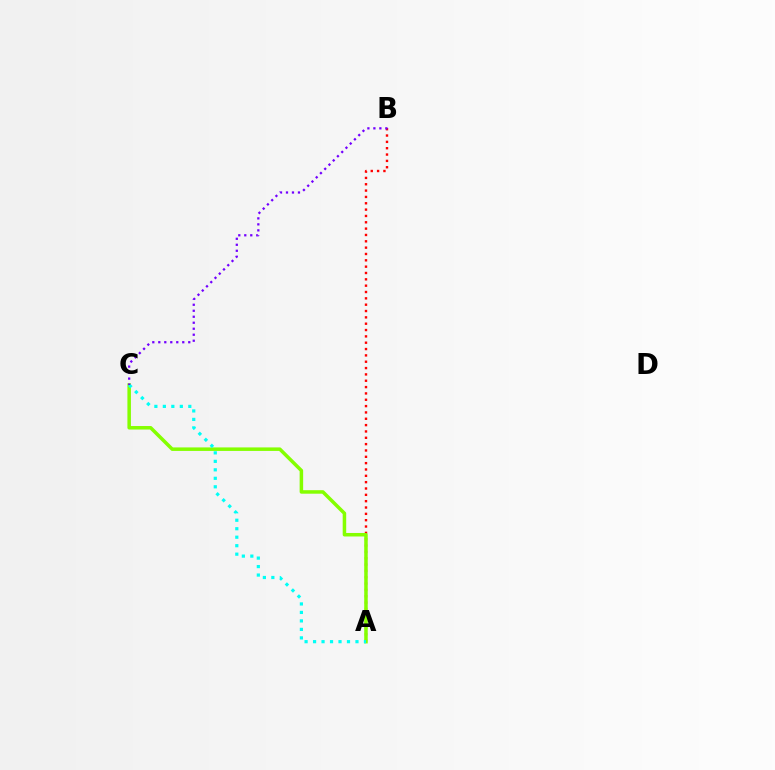{('A', 'B'): [{'color': '#ff0000', 'line_style': 'dotted', 'thickness': 1.72}], ('A', 'C'): [{'color': '#84ff00', 'line_style': 'solid', 'thickness': 2.53}, {'color': '#00fff6', 'line_style': 'dotted', 'thickness': 2.3}], ('B', 'C'): [{'color': '#7200ff', 'line_style': 'dotted', 'thickness': 1.63}]}